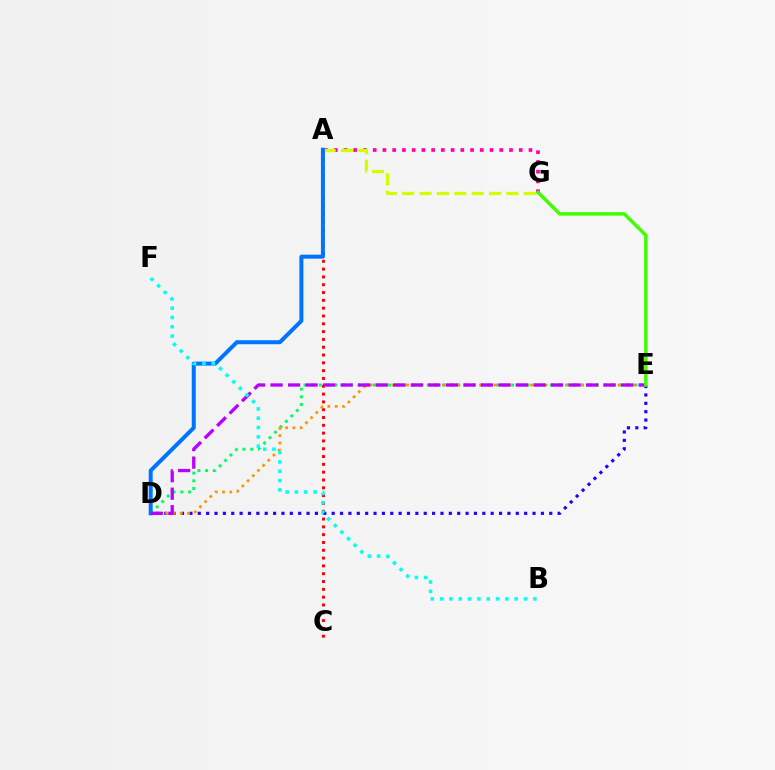{('D', 'E'): [{'color': '#00ff5c', 'line_style': 'dotted', 'thickness': 2.09}, {'color': '#2500ff', 'line_style': 'dotted', 'thickness': 2.27}, {'color': '#ff9400', 'line_style': 'dotted', 'thickness': 1.98}, {'color': '#b900ff', 'line_style': 'dashed', 'thickness': 2.38}], ('A', 'C'): [{'color': '#ff0000', 'line_style': 'dotted', 'thickness': 2.12}], ('A', 'G'): [{'color': '#ff00ac', 'line_style': 'dotted', 'thickness': 2.65}, {'color': '#d1ff00', 'line_style': 'dashed', 'thickness': 2.36}], ('A', 'D'): [{'color': '#0074ff', 'line_style': 'solid', 'thickness': 2.88}], ('B', 'F'): [{'color': '#00fff6', 'line_style': 'dotted', 'thickness': 2.53}], ('E', 'G'): [{'color': '#3dff00', 'line_style': 'solid', 'thickness': 2.48}]}